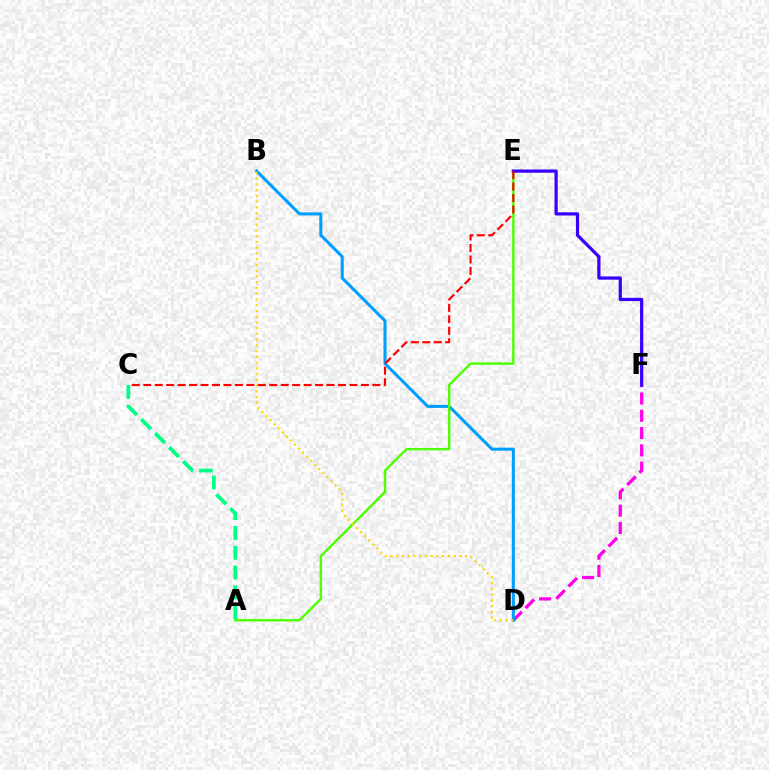{('D', 'F'): [{'color': '#ff00ed', 'line_style': 'dashed', 'thickness': 2.35}], ('B', 'D'): [{'color': '#009eff', 'line_style': 'solid', 'thickness': 2.2}, {'color': '#ffd500', 'line_style': 'dotted', 'thickness': 1.56}], ('A', 'E'): [{'color': '#4fff00', 'line_style': 'solid', 'thickness': 1.74}], ('A', 'C'): [{'color': '#00ff86', 'line_style': 'dashed', 'thickness': 2.69}], ('E', 'F'): [{'color': '#3700ff', 'line_style': 'solid', 'thickness': 2.32}], ('C', 'E'): [{'color': '#ff0000', 'line_style': 'dashed', 'thickness': 1.56}]}